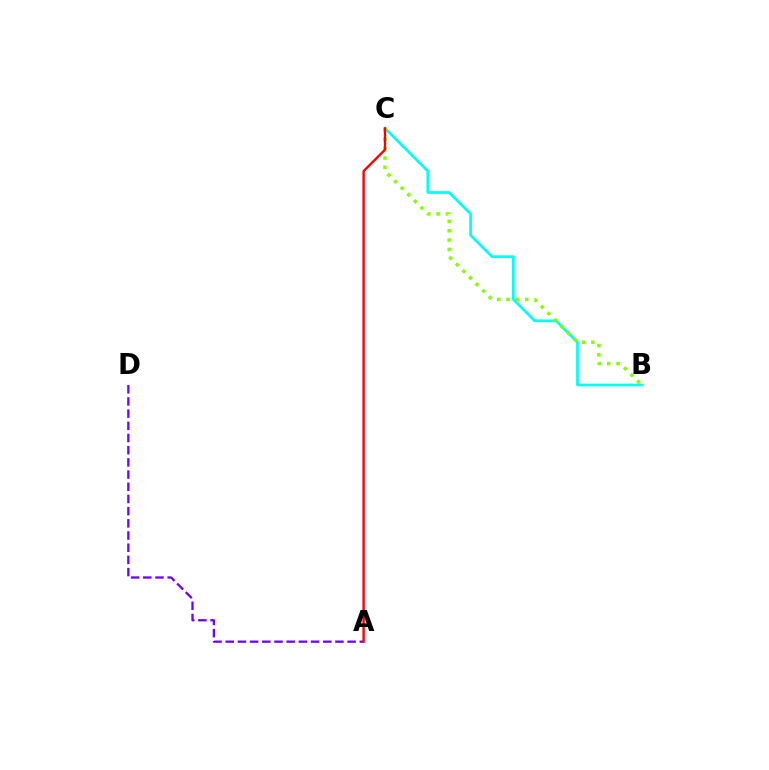{('B', 'C'): [{'color': '#00fff6', 'line_style': 'solid', 'thickness': 1.94}, {'color': '#84ff00', 'line_style': 'dotted', 'thickness': 2.53}], ('A', 'D'): [{'color': '#7200ff', 'line_style': 'dashed', 'thickness': 1.66}], ('A', 'C'): [{'color': '#ff0000', 'line_style': 'solid', 'thickness': 1.71}]}